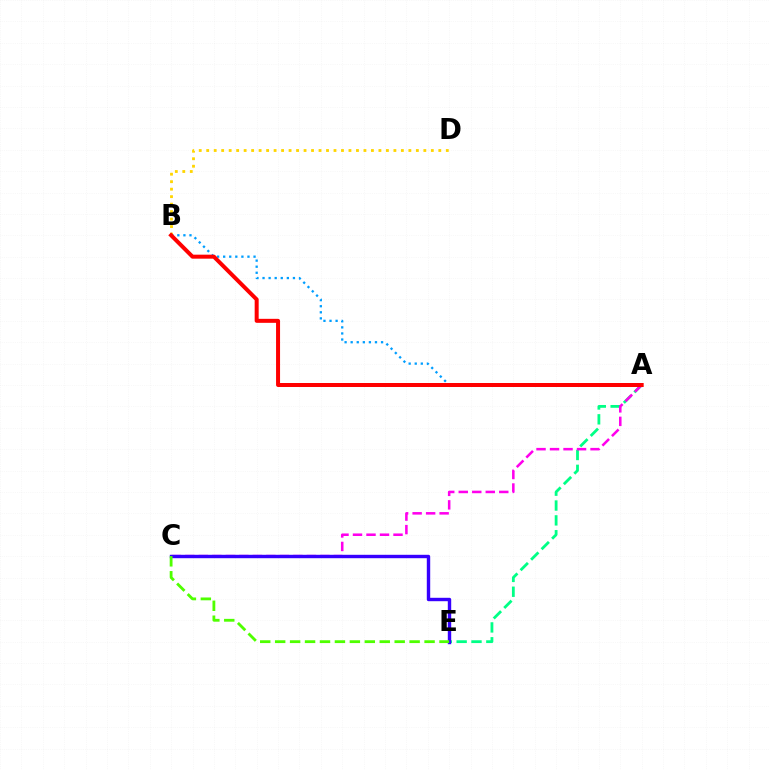{('A', 'E'): [{'color': '#00ff86', 'line_style': 'dashed', 'thickness': 2.02}], ('A', 'B'): [{'color': '#009eff', 'line_style': 'dotted', 'thickness': 1.65}, {'color': '#ff0000', 'line_style': 'solid', 'thickness': 2.88}], ('A', 'C'): [{'color': '#ff00ed', 'line_style': 'dashed', 'thickness': 1.83}], ('B', 'D'): [{'color': '#ffd500', 'line_style': 'dotted', 'thickness': 2.03}], ('C', 'E'): [{'color': '#3700ff', 'line_style': 'solid', 'thickness': 2.45}, {'color': '#4fff00', 'line_style': 'dashed', 'thickness': 2.03}]}